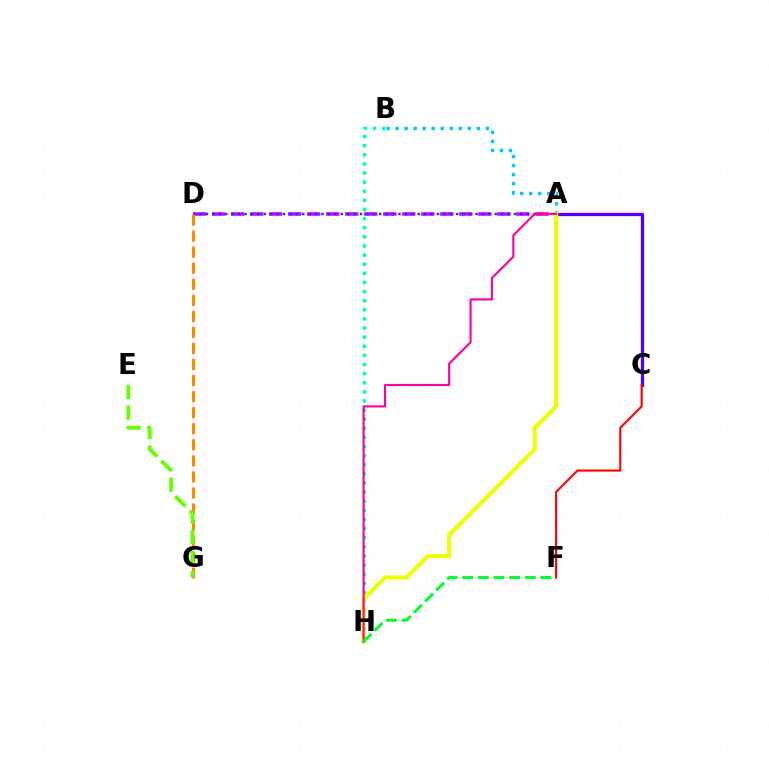{('A', 'B'): [{'color': '#00c7ff', 'line_style': 'dotted', 'thickness': 2.45}], ('A', 'C'): [{'color': '#4f00ff', 'line_style': 'solid', 'thickness': 2.38}], ('A', 'D'): [{'color': '#d600ff', 'line_style': 'dashed', 'thickness': 2.58}, {'color': '#003fff', 'line_style': 'dotted', 'thickness': 1.74}], ('D', 'G'): [{'color': '#ff8800', 'line_style': 'dashed', 'thickness': 2.18}], ('C', 'F'): [{'color': '#ff0000', 'line_style': 'solid', 'thickness': 1.53}], ('E', 'G'): [{'color': '#66ff00', 'line_style': 'dashed', 'thickness': 2.78}], ('B', 'H'): [{'color': '#00ffaf', 'line_style': 'dotted', 'thickness': 2.48}], ('A', 'H'): [{'color': '#eeff00', 'line_style': 'solid', 'thickness': 2.97}, {'color': '#ff00a0', 'line_style': 'solid', 'thickness': 1.54}], ('F', 'H'): [{'color': '#00ff27', 'line_style': 'dashed', 'thickness': 2.13}]}